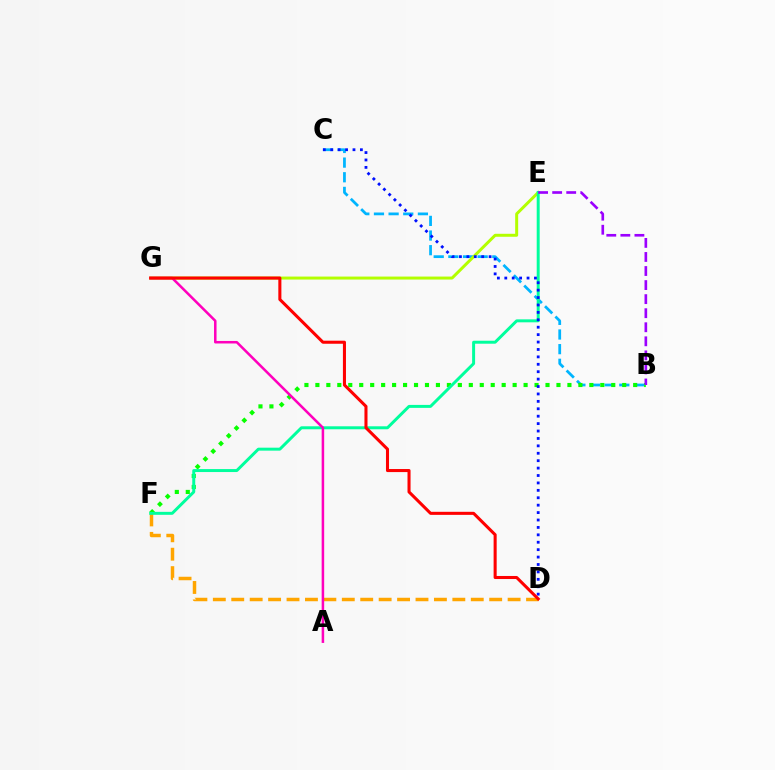{('B', 'C'): [{'color': '#00b5ff', 'line_style': 'dashed', 'thickness': 1.99}], ('B', 'F'): [{'color': '#08ff00', 'line_style': 'dotted', 'thickness': 2.98}], ('D', 'F'): [{'color': '#ffa500', 'line_style': 'dashed', 'thickness': 2.5}], ('E', 'G'): [{'color': '#b3ff00', 'line_style': 'solid', 'thickness': 2.15}], ('E', 'F'): [{'color': '#00ff9d', 'line_style': 'solid', 'thickness': 2.14}], ('A', 'G'): [{'color': '#ff00bd', 'line_style': 'solid', 'thickness': 1.81}], ('C', 'D'): [{'color': '#0010ff', 'line_style': 'dotted', 'thickness': 2.01}], ('D', 'G'): [{'color': '#ff0000', 'line_style': 'solid', 'thickness': 2.2}], ('B', 'E'): [{'color': '#9b00ff', 'line_style': 'dashed', 'thickness': 1.91}]}